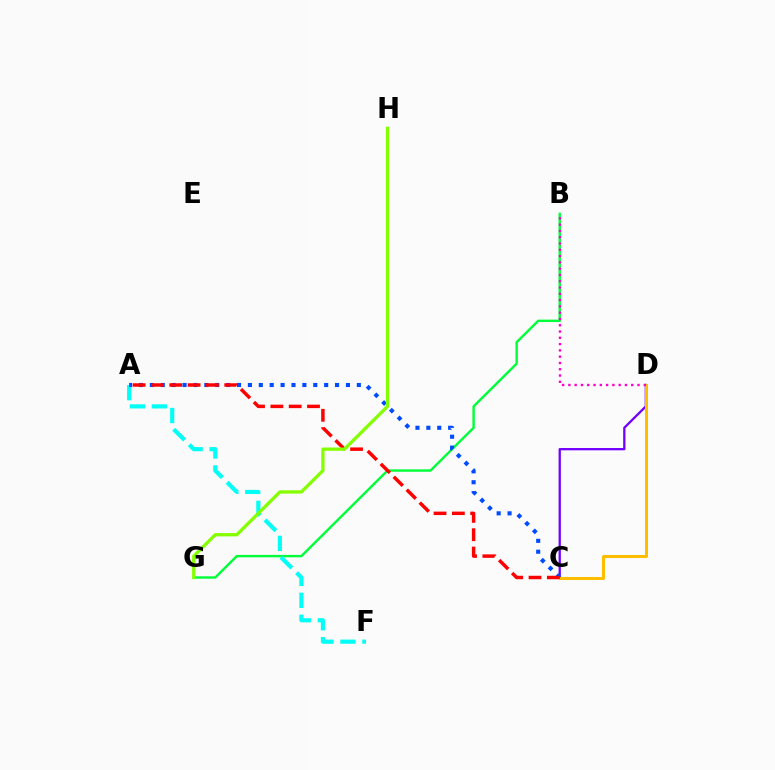{('C', 'D'): [{'color': '#7200ff', 'line_style': 'solid', 'thickness': 1.64}, {'color': '#ffbd00', 'line_style': 'solid', 'thickness': 2.18}], ('B', 'G'): [{'color': '#00ff39', 'line_style': 'solid', 'thickness': 1.74}], ('A', 'F'): [{'color': '#00fff6', 'line_style': 'dashed', 'thickness': 2.99}], ('A', 'C'): [{'color': '#004bff', 'line_style': 'dotted', 'thickness': 2.96}, {'color': '#ff0000', 'line_style': 'dashed', 'thickness': 2.49}], ('B', 'D'): [{'color': '#ff00cf', 'line_style': 'dotted', 'thickness': 1.71}], ('G', 'H'): [{'color': '#84ff00', 'line_style': 'solid', 'thickness': 2.35}]}